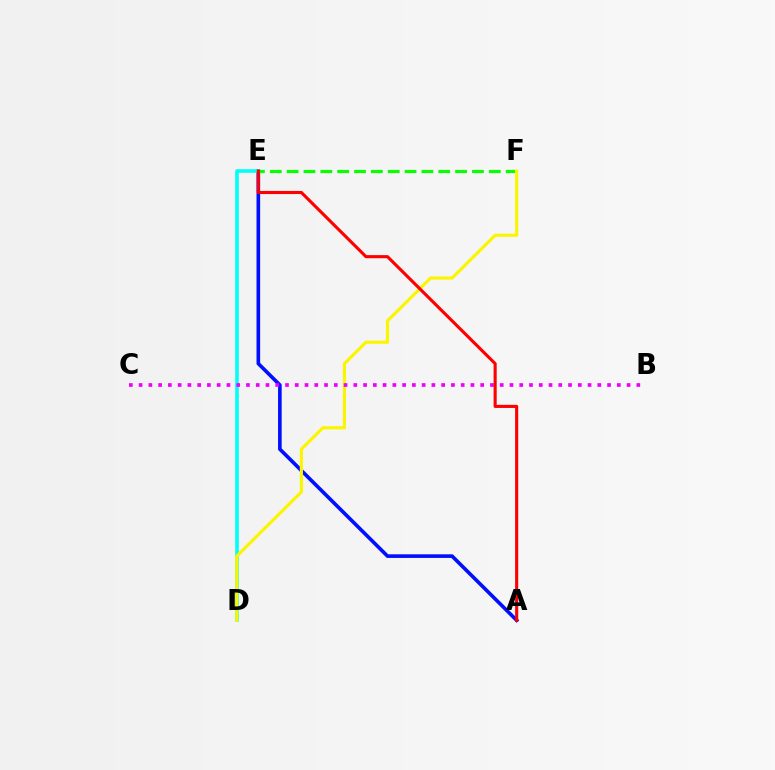{('A', 'E'): [{'color': '#0010ff', 'line_style': 'solid', 'thickness': 2.62}, {'color': '#ff0000', 'line_style': 'solid', 'thickness': 2.24}], ('D', 'E'): [{'color': '#00fff6', 'line_style': 'solid', 'thickness': 2.57}], ('E', 'F'): [{'color': '#08ff00', 'line_style': 'dashed', 'thickness': 2.29}], ('D', 'F'): [{'color': '#fcf500', 'line_style': 'solid', 'thickness': 2.26}], ('B', 'C'): [{'color': '#ee00ff', 'line_style': 'dotted', 'thickness': 2.65}]}